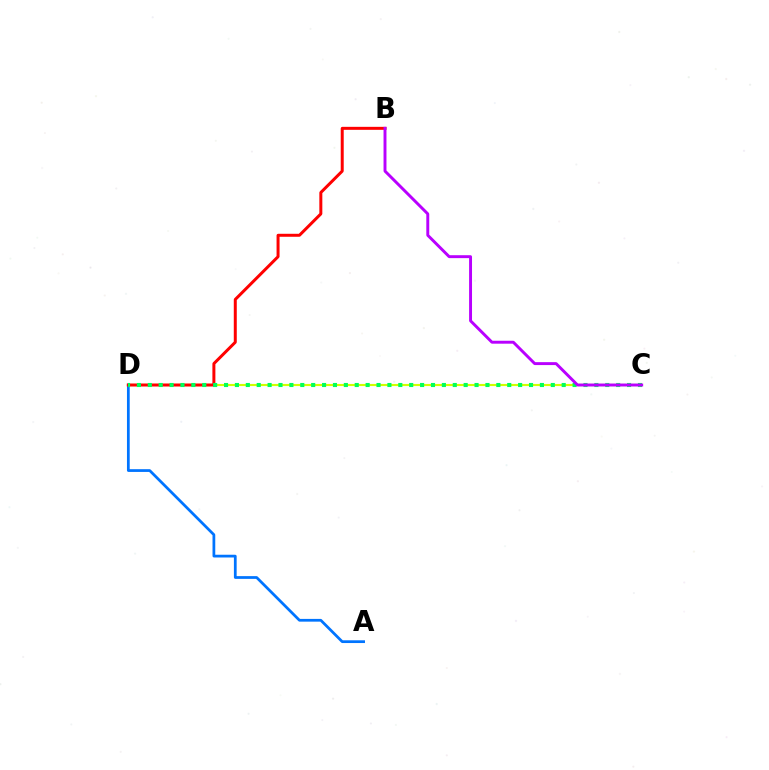{('C', 'D'): [{'color': '#d1ff00', 'line_style': 'solid', 'thickness': 1.53}, {'color': '#00ff5c', 'line_style': 'dotted', 'thickness': 2.96}], ('A', 'D'): [{'color': '#0074ff', 'line_style': 'solid', 'thickness': 1.98}], ('B', 'D'): [{'color': '#ff0000', 'line_style': 'solid', 'thickness': 2.15}], ('B', 'C'): [{'color': '#b900ff', 'line_style': 'solid', 'thickness': 2.11}]}